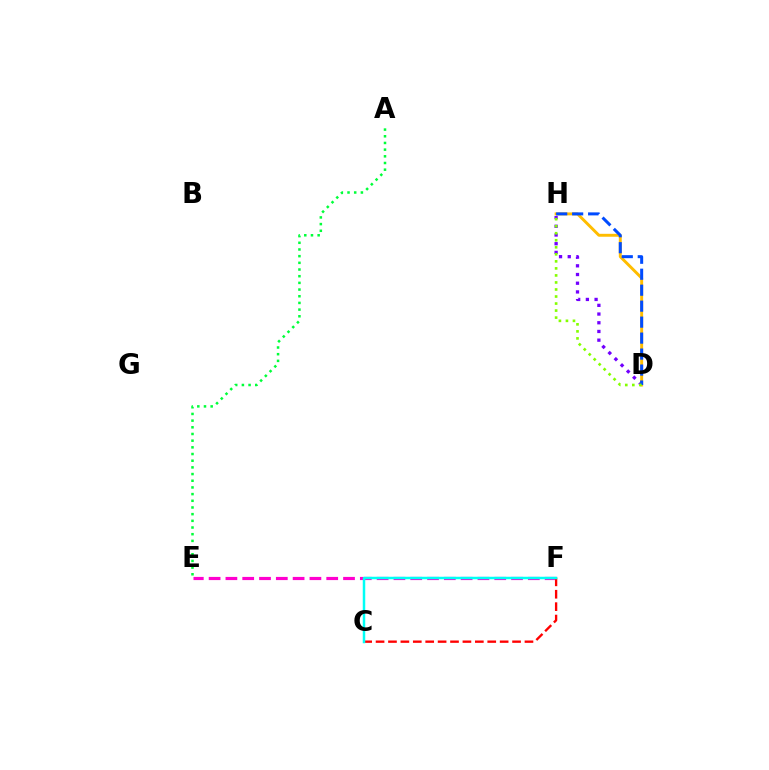{('D', 'H'): [{'color': '#7200ff', 'line_style': 'dotted', 'thickness': 2.36}, {'color': '#ffbd00', 'line_style': 'solid', 'thickness': 2.1}, {'color': '#004bff', 'line_style': 'dashed', 'thickness': 2.17}, {'color': '#84ff00', 'line_style': 'dotted', 'thickness': 1.91}], ('E', 'F'): [{'color': '#ff00cf', 'line_style': 'dashed', 'thickness': 2.28}], ('A', 'E'): [{'color': '#00ff39', 'line_style': 'dotted', 'thickness': 1.82}], ('C', 'F'): [{'color': '#ff0000', 'line_style': 'dashed', 'thickness': 1.69}, {'color': '#00fff6', 'line_style': 'solid', 'thickness': 1.79}]}